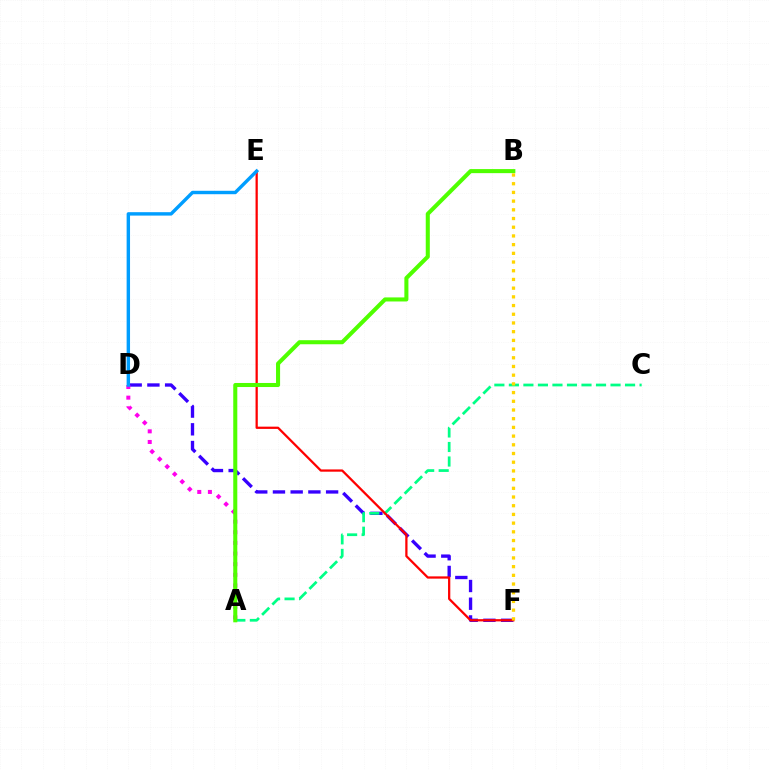{('D', 'F'): [{'color': '#3700ff', 'line_style': 'dashed', 'thickness': 2.41}], ('A', 'C'): [{'color': '#00ff86', 'line_style': 'dashed', 'thickness': 1.97}], ('E', 'F'): [{'color': '#ff0000', 'line_style': 'solid', 'thickness': 1.63}], ('A', 'D'): [{'color': '#ff00ed', 'line_style': 'dotted', 'thickness': 2.89}], ('A', 'B'): [{'color': '#4fff00', 'line_style': 'solid', 'thickness': 2.92}], ('B', 'F'): [{'color': '#ffd500', 'line_style': 'dotted', 'thickness': 2.36}], ('D', 'E'): [{'color': '#009eff', 'line_style': 'solid', 'thickness': 2.46}]}